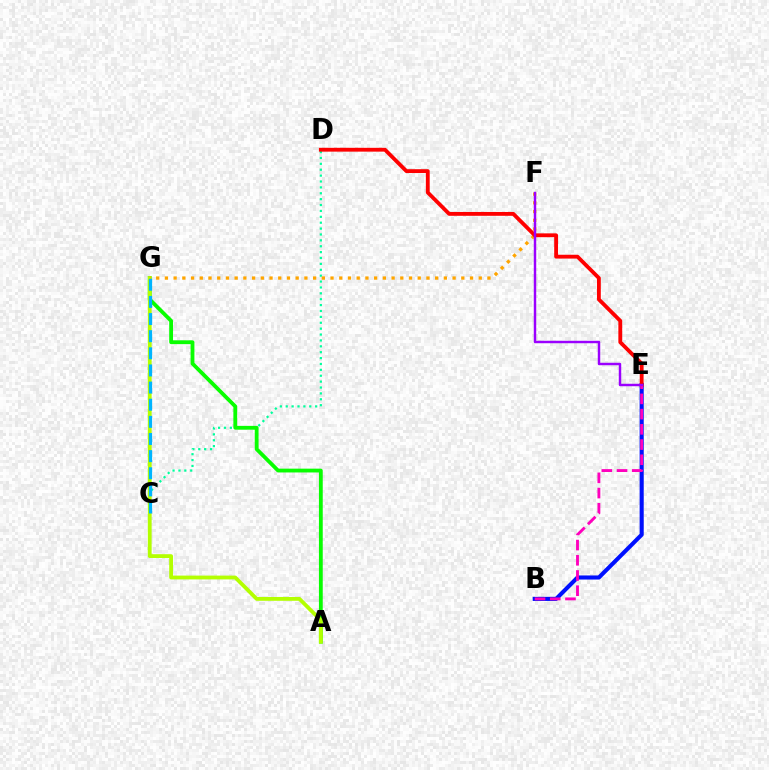{('C', 'D'): [{'color': '#00ff9d', 'line_style': 'dotted', 'thickness': 1.6}], ('A', 'G'): [{'color': '#08ff00', 'line_style': 'solid', 'thickness': 2.74}, {'color': '#b3ff00', 'line_style': 'solid', 'thickness': 2.75}], ('B', 'E'): [{'color': '#0010ff', 'line_style': 'solid', 'thickness': 2.95}, {'color': '#ff00bd', 'line_style': 'dashed', 'thickness': 2.07}], ('F', 'G'): [{'color': '#ffa500', 'line_style': 'dotted', 'thickness': 2.37}], ('D', 'E'): [{'color': '#ff0000', 'line_style': 'solid', 'thickness': 2.76}], ('C', 'G'): [{'color': '#00b5ff', 'line_style': 'dashed', 'thickness': 2.33}], ('E', 'F'): [{'color': '#9b00ff', 'line_style': 'solid', 'thickness': 1.77}]}